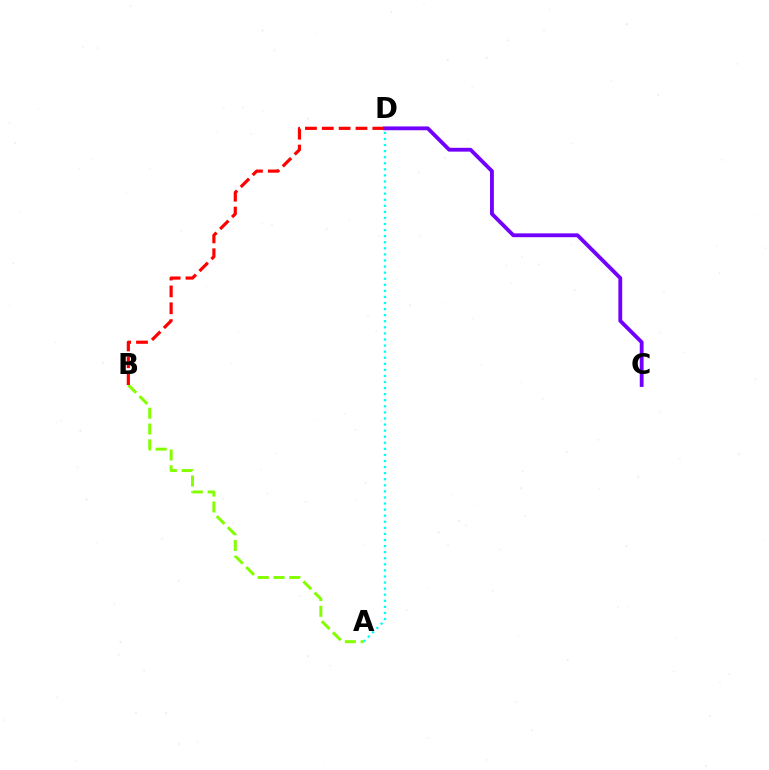{('A', 'B'): [{'color': '#84ff00', 'line_style': 'dashed', 'thickness': 2.15}], ('A', 'D'): [{'color': '#00fff6', 'line_style': 'dotted', 'thickness': 1.65}], ('C', 'D'): [{'color': '#7200ff', 'line_style': 'solid', 'thickness': 2.75}], ('B', 'D'): [{'color': '#ff0000', 'line_style': 'dashed', 'thickness': 2.29}]}